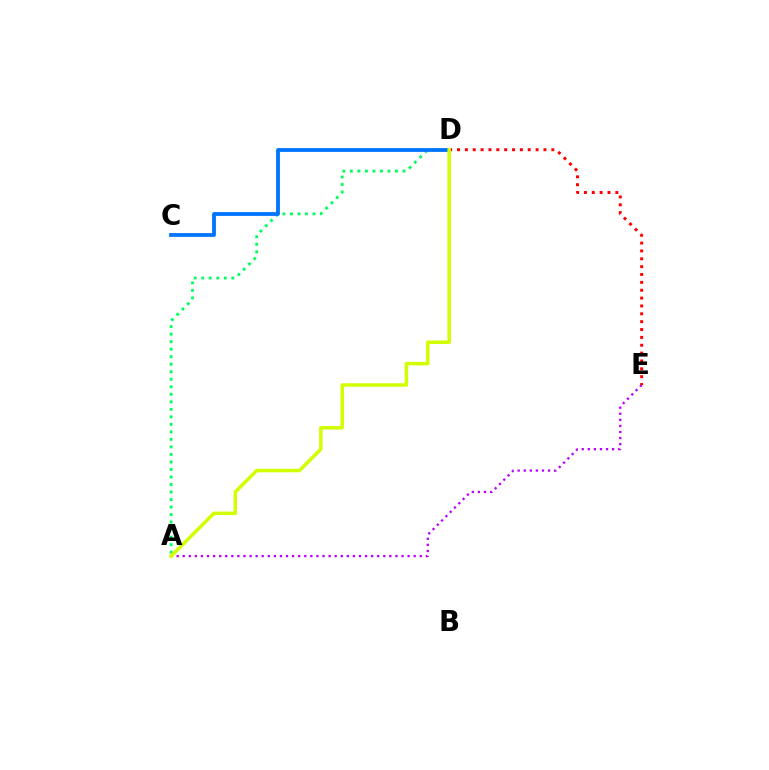{('A', 'D'): [{'color': '#00ff5c', 'line_style': 'dotted', 'thickness': 2.04}, {'color': '#d1ff00', 'line_style': 'solid', 'thickness': 2.51}], ('C', 'D'): [{'color': '#0074ff', 'line_style': 'solid', 'thickness': 2.73}], ('A', 'E'): [{'color': '#b900ff', 'line_style': 'dotted', 'thickness': 1.65}], ('D', 'E'): [{'color': '#ff0000', 'line_style': 'dotted', 'thickness': 2.14}]}